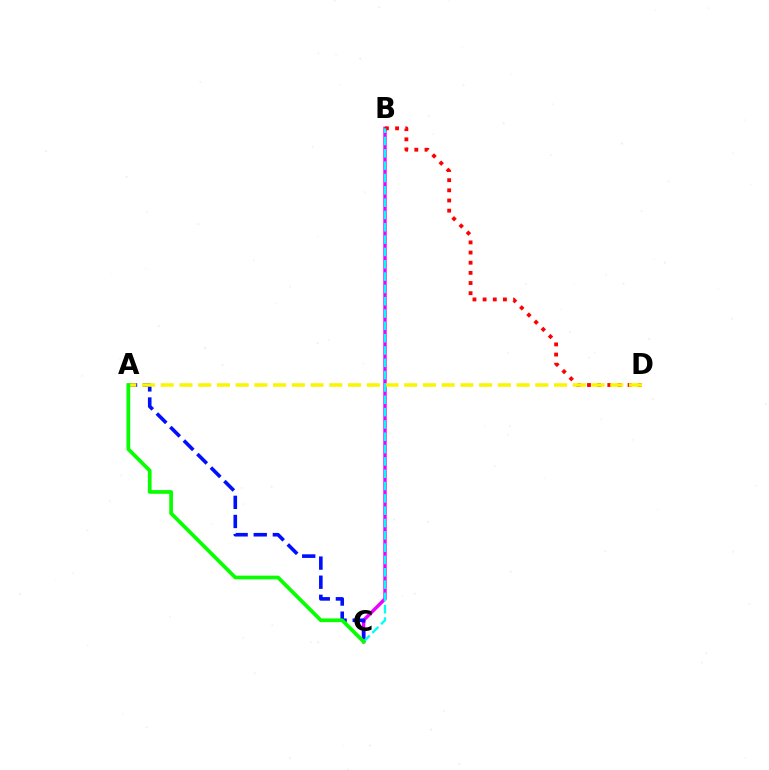{('B', 'C'): [{'color': '#ee00ff', 'line_style': 'solid', 'thickness': 2.45}, {'color': '#00fff6', 'line_style': 'dashed', 'thickness': 1.67}], ('B', 'D'): [{'color': '#ff0000', 'line_style': 'dotted', 'thickness': 2.76}], ('A', 'C'): [{'color': '#0010ff', 'line_style': 'dashed', 'thickness': 2.6}, {'color': '#08ff00', 'line_style': 'solid', 'thickness': 2.68}], ('A', 'D'): [{'color': '#fcf500', 'line_style': 'dashed', 'thickness': 2.54}]}